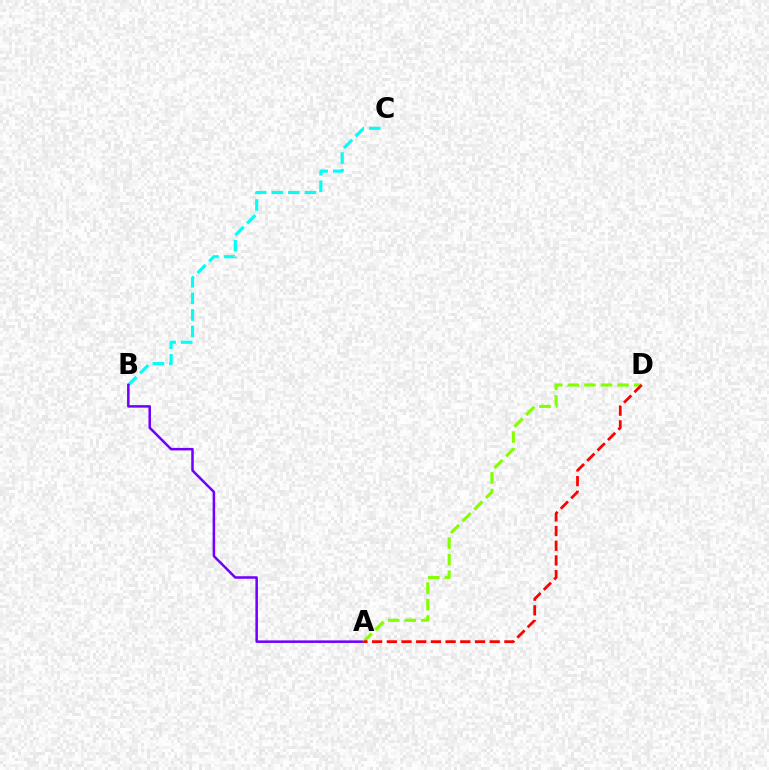{('B', 'C'): [{'color': '#00fff6', 'line_style': 'dashed', 'thickness': 2.25}], ('A', 'B'): [{'color': '#7200ff', 'line_style': 'solid', 'thickness': 1.82}], ('A', 'D'): [{'color': '#84ff00', 'line_style': 'dashed', 'thickness': 2.25}, {'color': '#ff0000', 'line_style': 'dashed', 'thickness': 2.0}]}